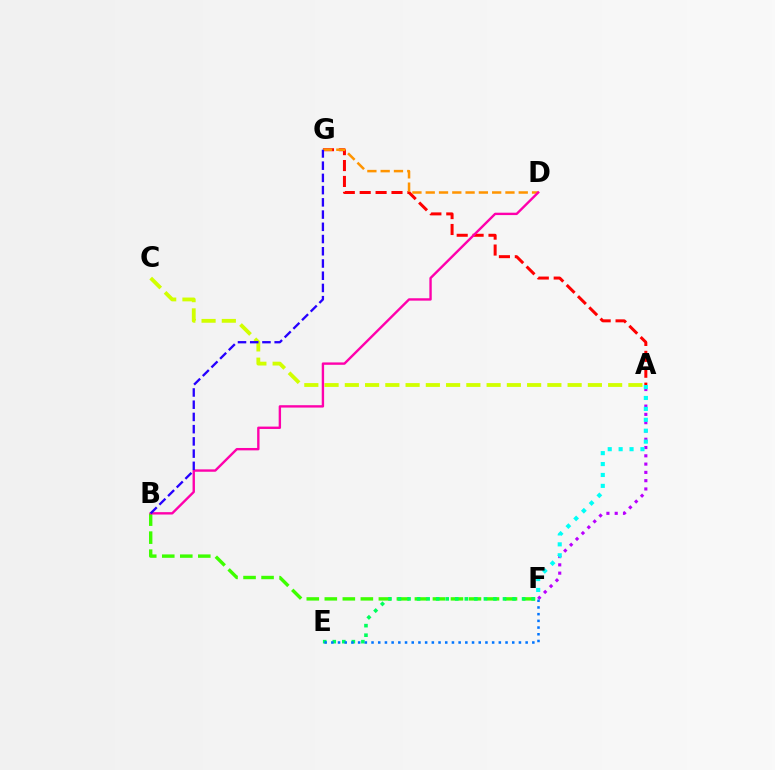{('A', 'F'): [{'color': '#b900ff', 'line_style': 'dotted', 'thickness': 2.25}, {'color': '#00fff6', 'line_style': 'dotted', 'thickness': 2.97}], ('B', 'F'): [{'color': '#3dff00', 'line_style': 'dashed', 'thickness': 2.45}], ('A', 'C'): [{'color': '#d1ff00', 'line_style': 'dashed', 'thickness': 2.75}], ('A', 'G'): [{'color': '#ff0000', 'line_style': 'dashed', 'thickness': 2.16}], ('D', 'G'): [{'color': '#ff9400', 'line_style': 'dashed', 'thickness': 1.81}], ('E', 'F'): [{'color': '#00ff5c', 'line_style': 'dotted', 'thickness': 2.59}, {'color': '#0074ff', 'line_style': 'dotted', 'thickness': 1.82}], ('B', 'D'): [{'color': '#ff00ac', 'line_style': 'solid', 'thickness': 1.72}], ('B', 'G'): [{'color': '#2500ff', 'line_style': 'dashed', 'thickness': 1.66}]}